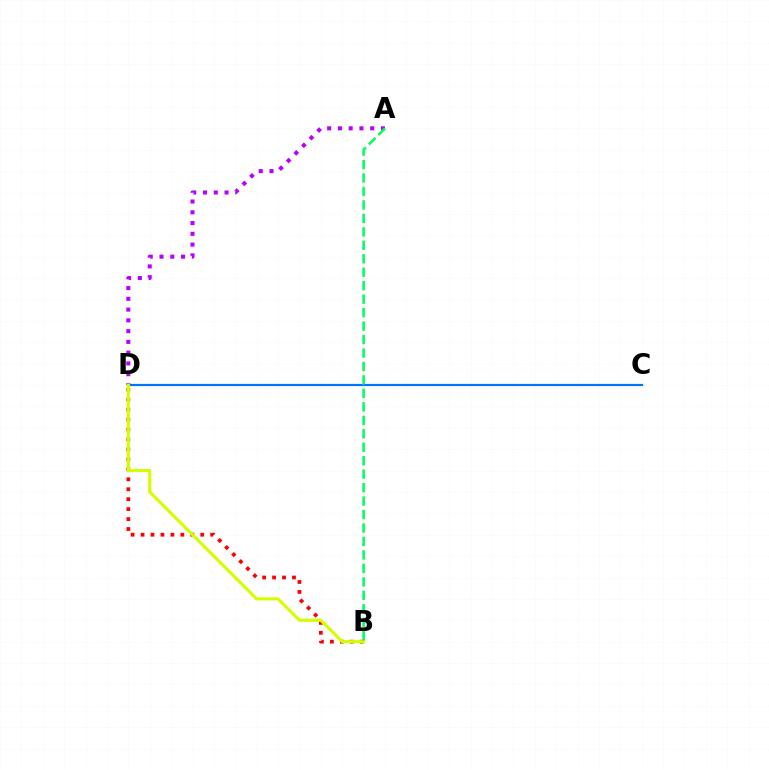{('B', 'D'): [{'color': '#ff0000', 'line_style': 'dotted', 'thickness': 2.7}, {'color': '#d1ff00', 'line_style': 'solid', 'thickness': 2.25}], ('C', 'D'): [{'color': '#0074ff', 'line_style': 'solid', 'thickness': 1.58}], ('A', 'D'): [{'color': '#b900ff', 'line_style': 'dotted', 'thickness': 2.92}], ('A', 'B'): [{'color': '#00ff5c', 'line_style': 'dashed', 'thickness': 1.83}]}